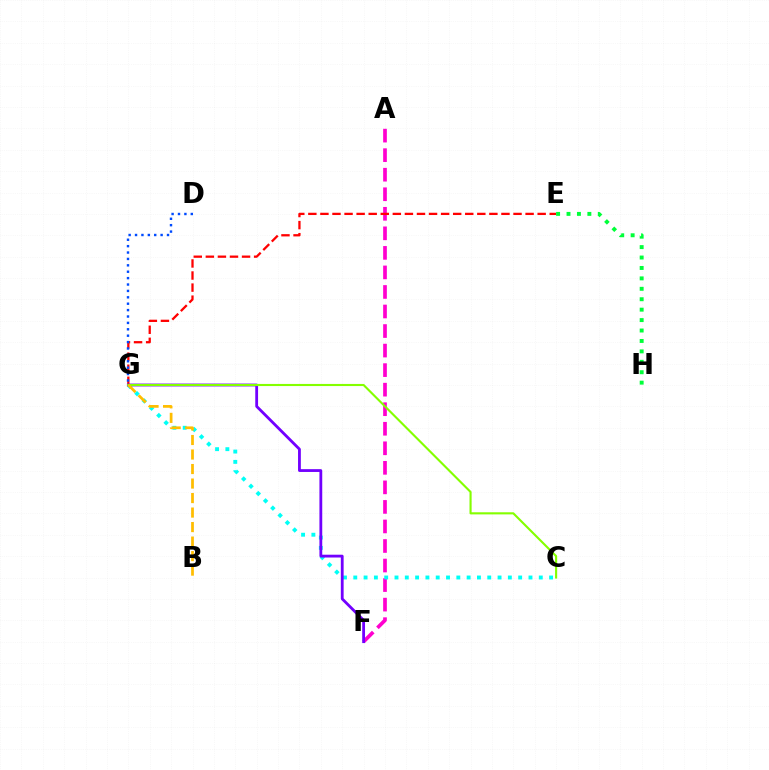{('A', 'F'): [{'color': '#ff00cf', 'line_style': 'dashed', 'thickness': 2.65}], ('C', 'G'): [{'color': '#00fff6', 'line_style': 'dotted', 'thickness': 2.8}, {'color': '#84ff00', 'line_style': 'solid', 'thickness': 1.52}], ('E', 'G'): [{'color': '#ff0000', 'line_style': 'dashed', 'thickness': 1.64}], ('F', 'G'): [{'color': '#7200ff', 'line_style': 'solid', 'thickness': 2.02}], ('B', 'G'): [{'color': '#ffbd00', 'line_style': 'dashed', 'thickness': 1.97}], ('E', 'H'): [{'color': '#00ff39', 'line_style': 'dotted', 'thickness': 2.83}], ('D', 'G'): [{'color': '#004bff', 'line_style': 'dotted', 'thickness': 1.74}]}